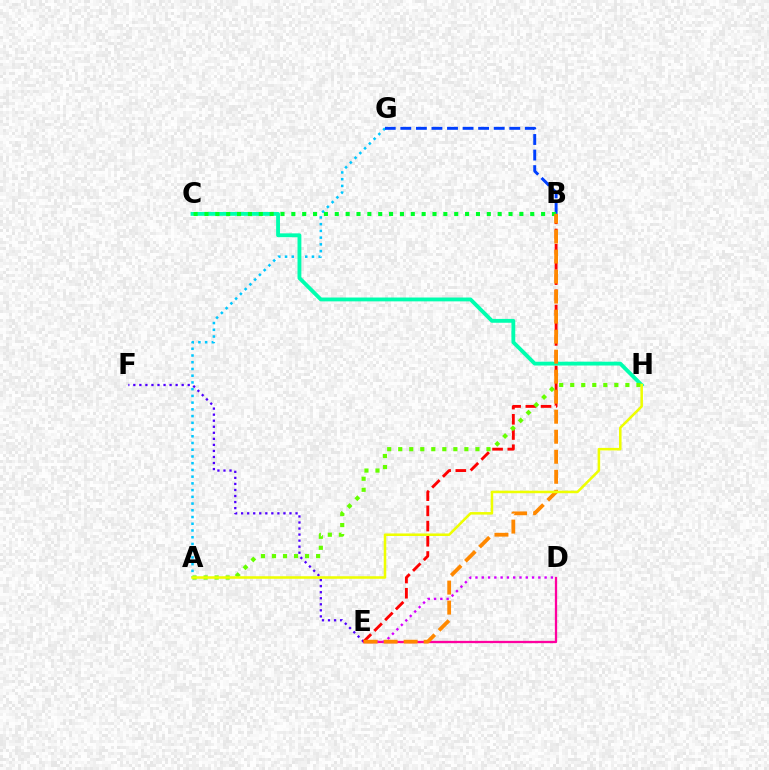{('E', 'F'): [{'color': '#4f00ff', 'line_style': 'dotted', 'thickness': 1.64}], ('D', 'E'): [{'color': '#ff00a0', 'line_style': 'solid', 'thickness': 1.64}, {'color': '#d600ff', 'line_style': 'dotted', 'thickness': 1.71}], ('A', 'G'): [{'color': '#00c7ff', 'line_style': 'dotted', 'thickness': 1.83}], ('B', 'E'): [{'color': '#ff0000', 'line_style': 'dashed', 'thickness': 2.07}, {'color': '#ff8800', 'line_style': 'dashed', 'thickness': 2.72}], ('C', 'H'): [{'color': '#00ffaf', 'line_style': 'solid', 'thickness': 2.77}], ('B', 'G'): [{'color': '#003fff', 'line_style': 'dashed', 'thickness': 2.11}], ('B', 'C'): [{'color': '#00ff27', 'line_style': 'dotted', 'thickness': 2.95}], ('A', 'H'): [{'color': '#66ff00', 'line_style': 'dotted', 'thickness': 3.0}, {'color': '#eeff00', 'line_style': 'solid', 'thickness': 1.83}]}